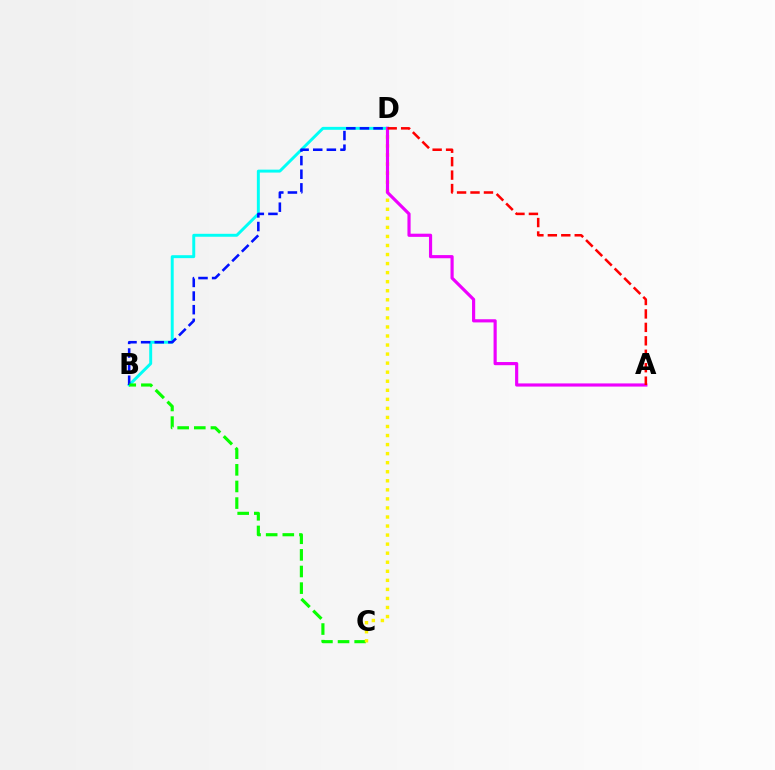{('B', 'D'): [{'color': '#00fff6', 'line_style': 'solid', 'thickness': 2.12}, {'color': '#0010ff', 'line_style': 'dashed', 'thickness': 1.85}], ('B', 'C'): [{'color': '#08ff00', 'line_style': 'dashed', 'thickness': 2.26}], ('C', 'D'): [{'color': '#fcf500', 'line_style': 'dotted', 'thickness': 2.46}], ('A', 'D'): [{'color': '#ee00ff', 'line_style': 'solid', 'thickness': 2.28}, {'color': '#ff0000', 'line_style': 'dashed', 'thickness': 1.83}]}